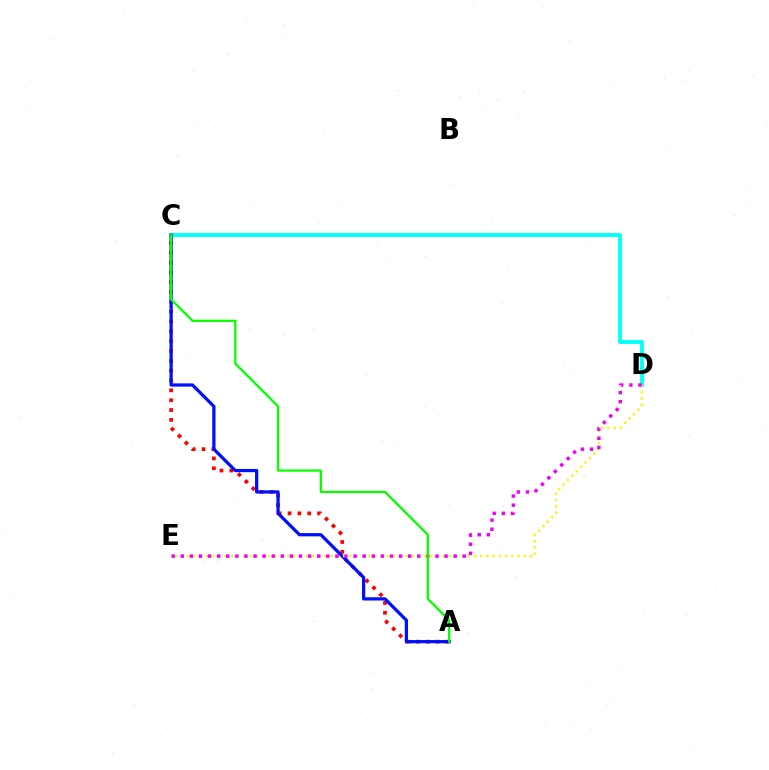{('A', 'C'): [{'color': '#ff0000', 'line_style': 'dotted', 'thickness': 2.67}, {'color': '#0010ff', 'line_style': 'solid', 'thickness': 2.34}, {'color': '#08ff00', 'line_style': 'solid', 'thickness': 1.63}], ('C', 'D'): [{'color': '#00fff6', 'line_style': 'solid', 'thickness': 2.76}], ('D', 'E'): [{'color': '#fcf500', 'line_style': 'dotted', 'thickness': 1.69}, {'color': '#ee00ff', 'line_style': 'dotted', 'thickness': 2.47}]}